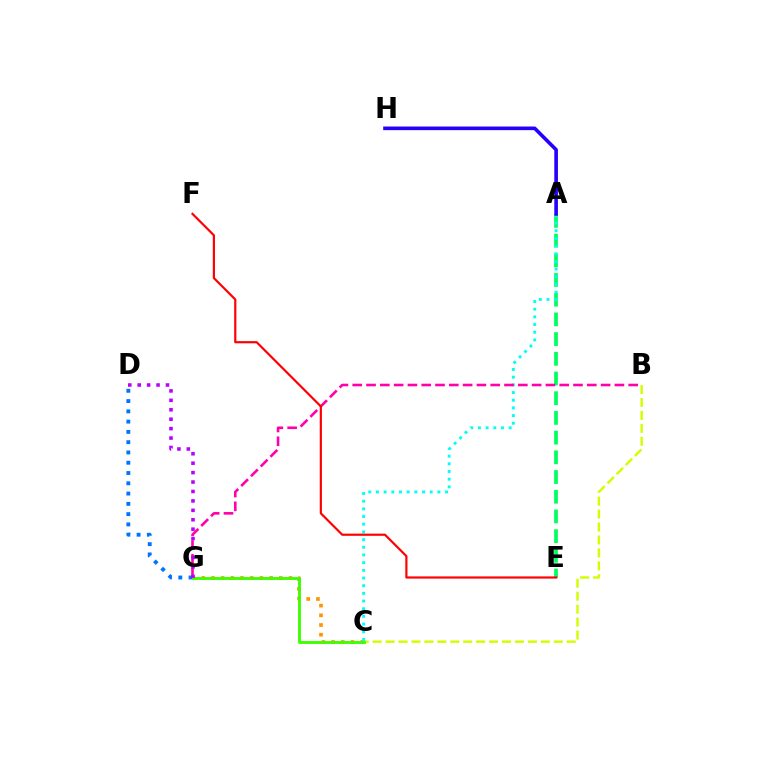{('C', 'G'): [{'color': '#ff9400', 'line_style': 'dotted', 'thickness': 2.63}, {'color': '#3dff00', 'line_style': 'solid', 'thickness': 2.06}], ('B', 'C'): [{'color': '#d1ff00', 'line_style': 'dashed', 'thickness': 1.76}], ('A', 'E'): [{'color': '#00ff5c', 'line_style': 'dashed', 'thickness': 2.68}], ('D', 'G'): [{'color': '#0074ff', 'line_style': 'dotted', 'thickness': 2.79}, {'color': '#b900ff', 'line_style': 'dotted', 'thickness': 2.56}], ('A', 'C'): [{'color': '#00fff6', 'line_style': 'dotted', 'thickness': 2.09}], ('A', 'H'): [{'color': '#2500ff', 'line_style': 'solid', 'thickness': 2.61}], ('B', 'G'): [{'color': '#ff00ac', 'line_style': 'dashed', 'thickness': 1.87}], ('E', 'F'): [{'color': '#ff0000', 'line_style': 'solid', 'thickness': 1.57}]}